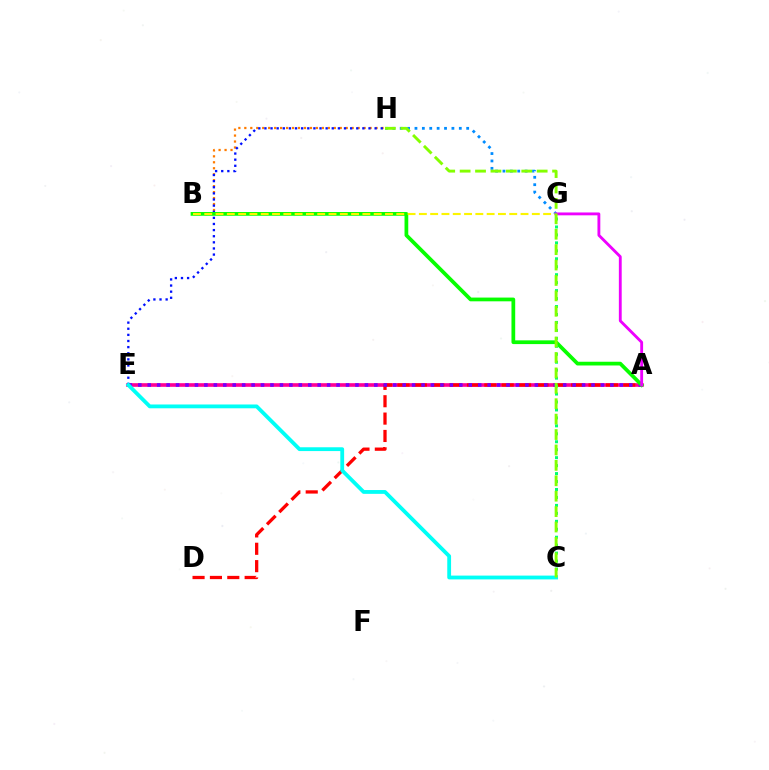{('B', 'H'): [{'color': '#ff7c00', 'line_style': 'dotted', 'thickness': 1.62}], ('G', 'H'): [{'color': '#008cff', 'line_style': 'dotted', 'thickness': 2.01}], ('A', 'E'): [{'color': '#ff0094', 'line_style': 'solid', 'thickness': 2.62}, {'color': '#7200ff', 'line_style': 'dotted', 'thickness': 2.57}], ('A', 'D'): [{'color': '#ff0000', 'line_style': 'dashed', 'thickness': 2.36}], ('E', 'H'): [{'color': '#0010ff', 'line_style': 'dotted', 'thickness': 1.66}], ('A', 'B'): [{'color': '#08ff00', 'line_style': 'solid', 'thickness': 2.69}], ('C', 'G'): [{'color': '#00ff74', 'line_style': 'dotted', 'thickness': 2.16}], ('B', 'G'): [{'color': '#fcf500', 'line_style': 'dashed', 'thickness': 1.53}], ('C', 'E'): [{'color': '#00fff6', 'line_style': 'solid', 'thickness': 2.74}], ('A', 'G'): [{'color': '#ee00ff', 'line_style': 'solid', 'thickness': 2.05}], ('C', 'H'): [{'color': '#84ff00', 'line_style': 'dashed', 'thickness': 2.09}]}